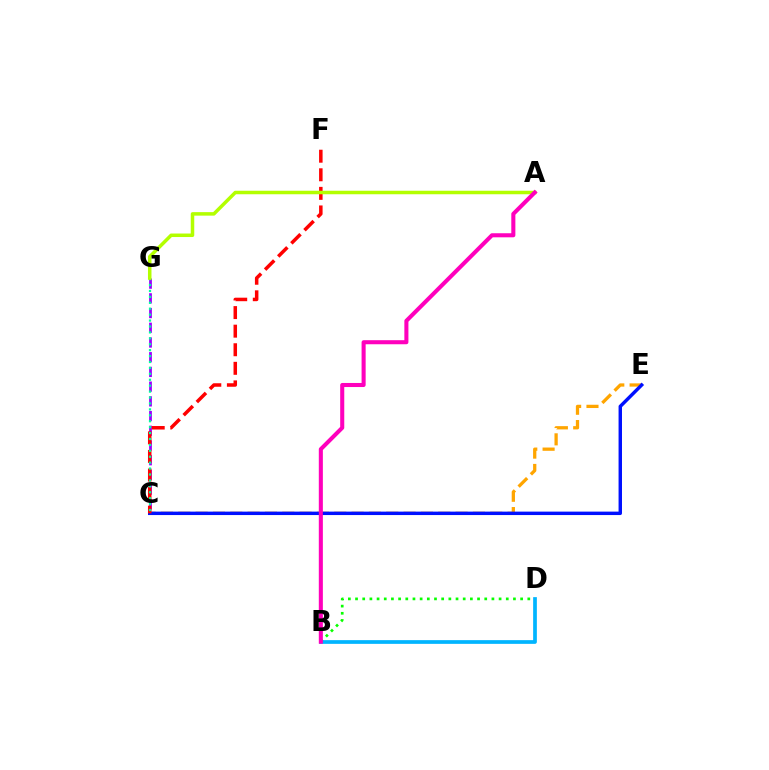{('C', 'E'): [{'color': '#ffa500', 'line_style': 'dashed', 'thickness': 2.35}, {'color': '#0010ff', 'line_style': 'solid', 'thickness': 2.47}], ('C', 'G'): [{'color': '#9b00ff', 'line_style': 'dashed', 'thickness': 2.0}, {'color': '#00ff9d', 'line_style': 'dotted', 'thickness': 1.61}], ('B', 'D'): [{'color': '#08ff00', 'line_style': 'dotted', 'thickness': 1.95}, {'color': '#00b5ff', 'line_style': 'solid', 'thickness': 2.67}], ('C', 'F'): [{'color': '#ff0000', 'line_style': 'dashed', 'thickness': 2.52}], ('A', 'G'): [{'color': '#b3ff00', 'line_style': 'solid', 'thickness': 2.52}], ('A', 'B'): [{'color': '#ff00bd', 'line_style': 'solid', 'thickness': 2.93}]}